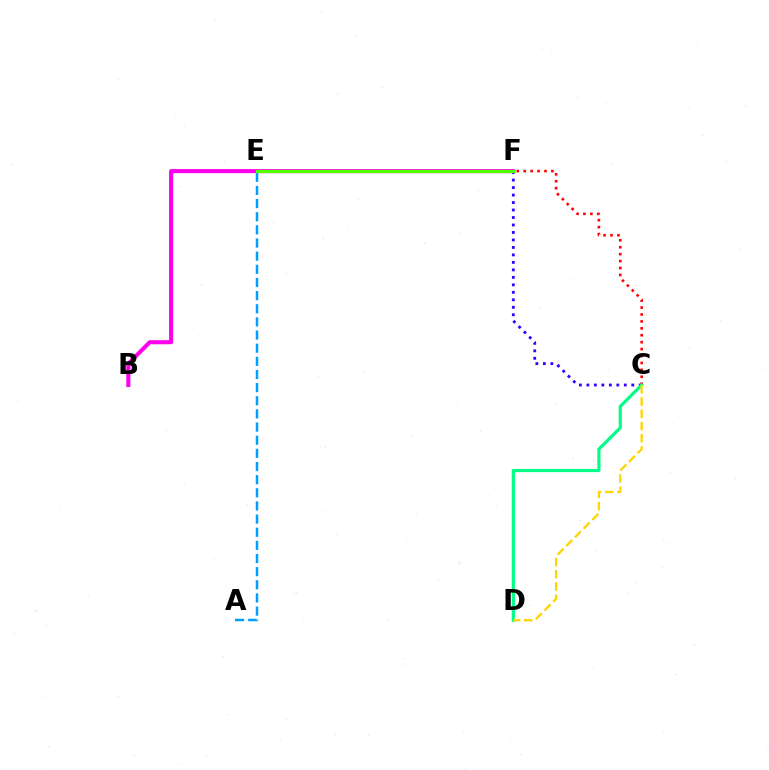{('C', 'F'): [{'color': '#ff0000', 'line_style': 'dotted', 'thickness': 1.88}, {'color': '#3700ff', 'line_style': 'dotted', 'thickness': 2.03}], ('B', 'F'): [{'color': '#ff00ed', 'line_style': 'solid', 'thickness': 2.93}], ('A', 'E'): [{'color': '#009eff', 'line_style': 'dashed', 'thickness': 1.79}], ('C', 'D'): [{'color': '#00ff86', 'line_style': 'solid', 'thickness': 2.28}, {'color': '#ffd500', 'line_style': 'dashed', 'thickness': 1.67}], ('E', 'F'): [{'color': '#4fff00', 'line_style': 'solid', 'thickness': 2.34}]}